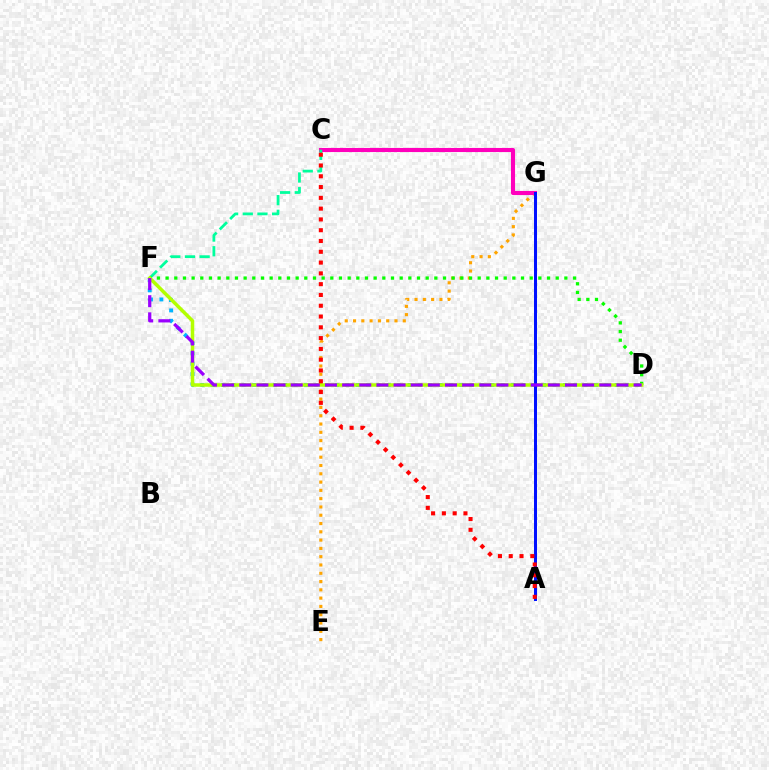{('E', 'G'): [{'color': '#ffa500', 'line_style': 'dotted', 'thickness': 2.25}], ('C', 'G'): [{'color': '#ff00bd', 'line_style': 'solid', 'thickness': 2.95}], ('C', 'F'): [{'color': '#00ff9d', 'line_style': 'dashed', 'thickness': 1.99}], ('D', 'F'): [{'color': '#00b5ff', 'line_style': 'dotted', 'thickness': 2.81}, {'color': '#08ff00', 'line_style': 'dotted', 'thickness': 2.36}, {'color': '#b3ff00', 'line_style': 'solid', 'thickness': 2.52}, {'color': '#9b00ff', 'line_style': 'dashed', 'thickness': 2.33}], ('A', 'G'): [{'color': '#0010ff', 'line_style': 'solid', 'thickness': 2.17}], ('A', 'C'): [{'color': '#ff0000', 'line_style': 'dotted', 'thickness': 2.93}]}